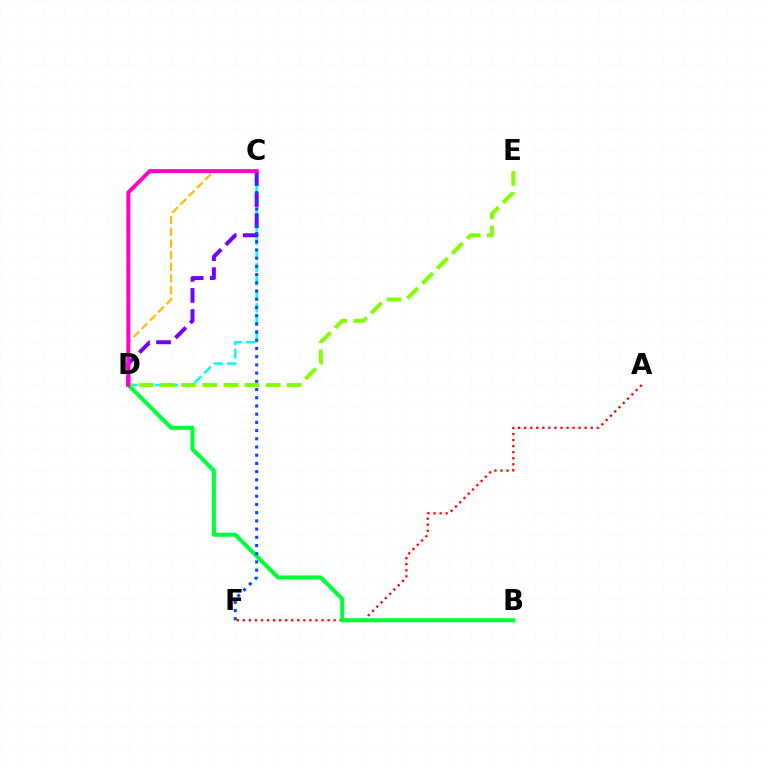{('C', 'D'): [{'color': '#00fff6', 'line_style': 'dashed', 'thickness': 1.83}, {'color': '#7200ff', 'line_style': 'dashed', 'thickness': 2.86}, {'color': '#ffbd00', 'line_style': 'dashed', 'thickness': 1.59}, {'color': '#ff00cf', 'line_style': 'solid', 'thickness': 2.85}], ('A', 'F'): [{'color': '#ff0000', 'line_style': 'dotted', 'thickness': 1.64}], ('B', 'D'): [{'color': '#00ff39', 'line_style': 'solid', 'thickness': 2.93}], ('D', 'E'): [{'color': '#84ff00', 'line_style': 'dashed', 'thickness': 2.87}], ('C', 'F'): [{'color': '#004bff', 'line_style': 'dotted', 'thickness': 2.23}]}